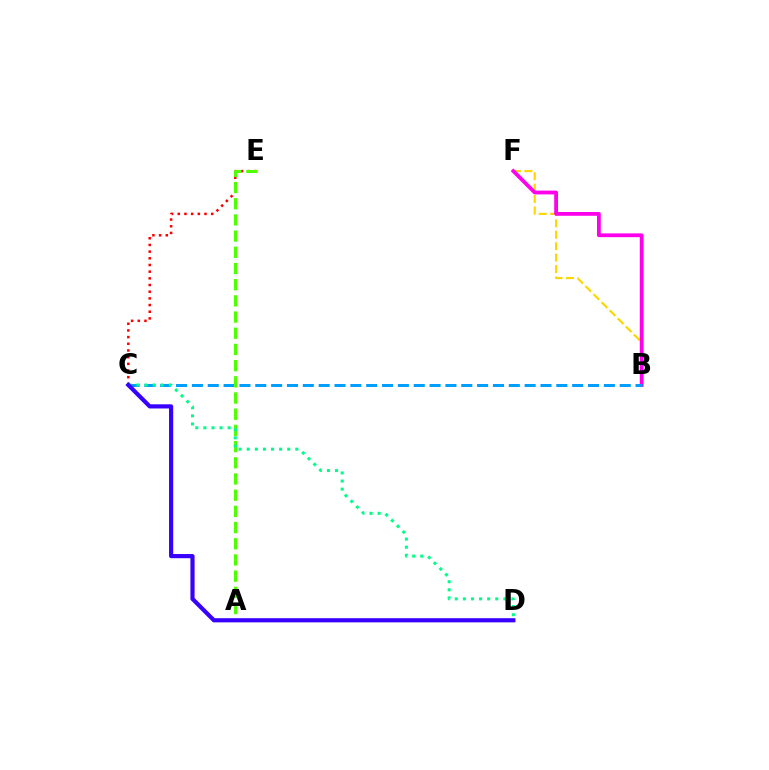{('B', 'F'): [{'color': '#ffd500', 'line_style': 'dashed', 'thickness': 1.55}, {'color': '#ff00ed', 'line_style': 'solid', 'thickness': 2.73}], ('C', 'E'): [{'color': '#ff0000', 'line_style': 'dotted', 'thickness': 1.81}], ('B', 'C'): [{'color': '#009eff', 'line_style': 'dashed', 'thickness': 2.15}], ('A', 'E'): [{'color': '#4fff00', 'line_style': 'dashed', 'thickness': 2.2}], ('C', 'D'): [{'color': '#00ff86', 'line_style': 'dotted', 'thickness': 2.2}, {'color': '#3700ff', 'line_style': 'solid', 'thickness': 3.0}]}